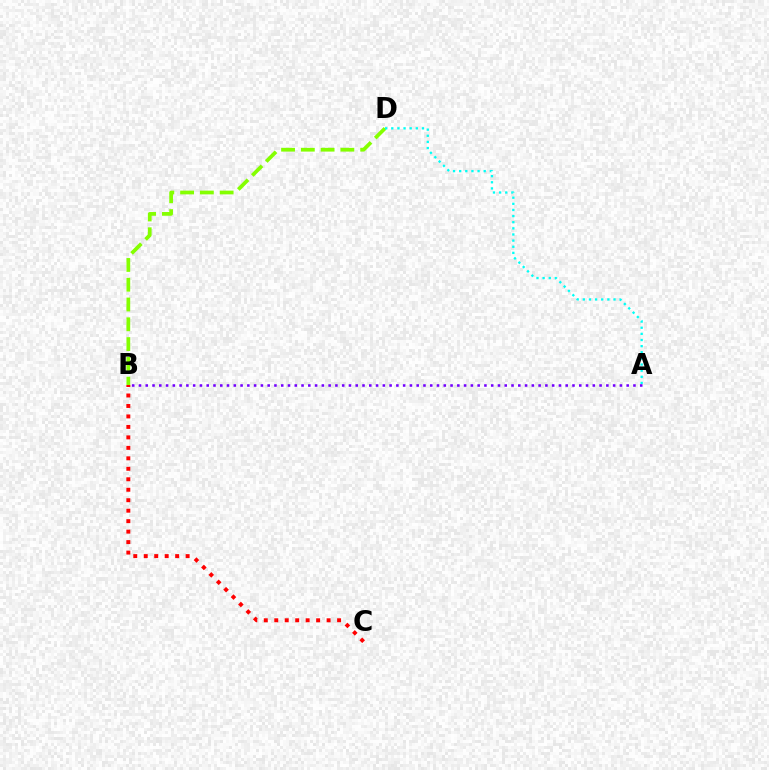{('B', 'D'): [{'color': '#84ff00', 'line_style': 'dashed', 'thickness': 2.69}], ('B', 'C'): [{'color': '#ff0000', 'line_style': 'dotted', 'thickness': 2.85}], ('A', 'D'): [{'color': '#00fff6', 'line_style': 'dotted', 'thickness': 1.67}], ('A', 'B'): [{'color': '#7200ff', 'line_style': 'dotted', 'thickness': 1.84}]}